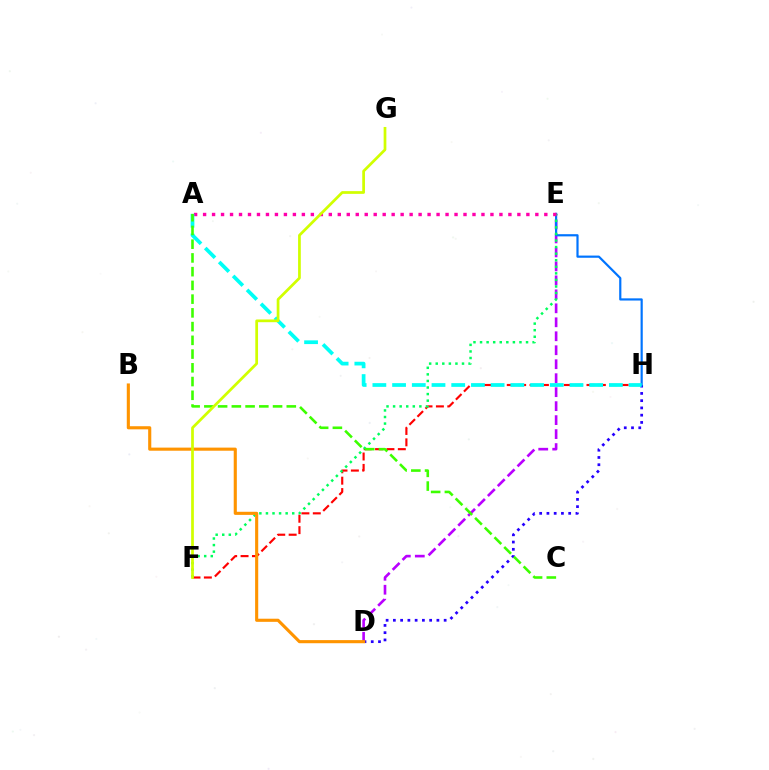{('F', 'H'): [{'color': '#ff0000', 'line_style': 'dashed', 'thickness': 1.55}], ('D', 'E'): [{'color': '#b900ff', 'line_style': 'dashed', 'thickness': 1.9}], ('D', 'H'): [{'color': '#2500ff', 'line_style': 'dotted', 'thickness': 1.97}], ('E', 'H'): [{'color': '#0074ff', 'line_style': 'solid', 'thickness': 1.58}], ('E', 'F'): [{'color': '#00ff5c', 'line_style': 'dotted', 'thickness': 1.79}], ('A', 'E'): [{'color': '#ff00ac', 'line_style': 'dotted', 'thickness': 2.44}], ('B', 'D'): [{'color': '#ff9400', 'line_style': 'solid', 'thickness': 2.24}], ('A', 'H'): [{'color': '#00fff6', 'line_style': 'dashed', 'thickness': 2.68}], ('A', 'C'): [{'color': '#3dff00', 'line_style': 'dashed', 'thickness': 1.87}], ('F', 'G'): [{'color': '#d1ff00', 'line_style': 'solid', 'thickness': 1.97}]}